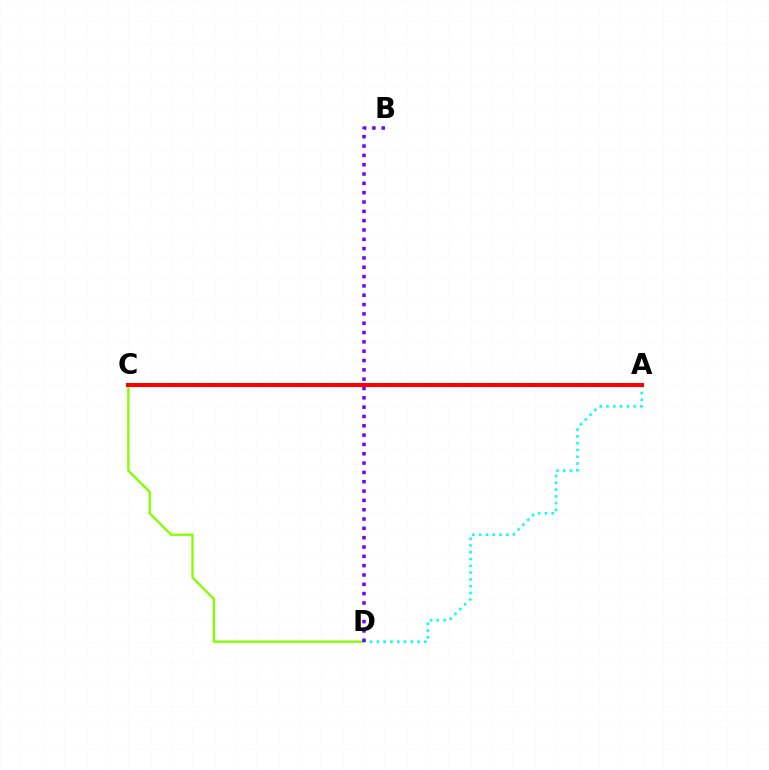{('A', 'D'): [{'color': '#00fff6', 'line_style': 'dotted', 'thickness': 1.84}], ('C', 'D'): [{'color': '#84ff00', 'line_style': 'solid', 'thickness': 1.67}], ('B', 'D'): [{'color': '#7200ff', 'line_style': 'dotted', 'thickness': 2.53}], ('A', 'C'): [{'color': '#ff0000', 'line_style': 'solid', 'thickness': 2.91}]}